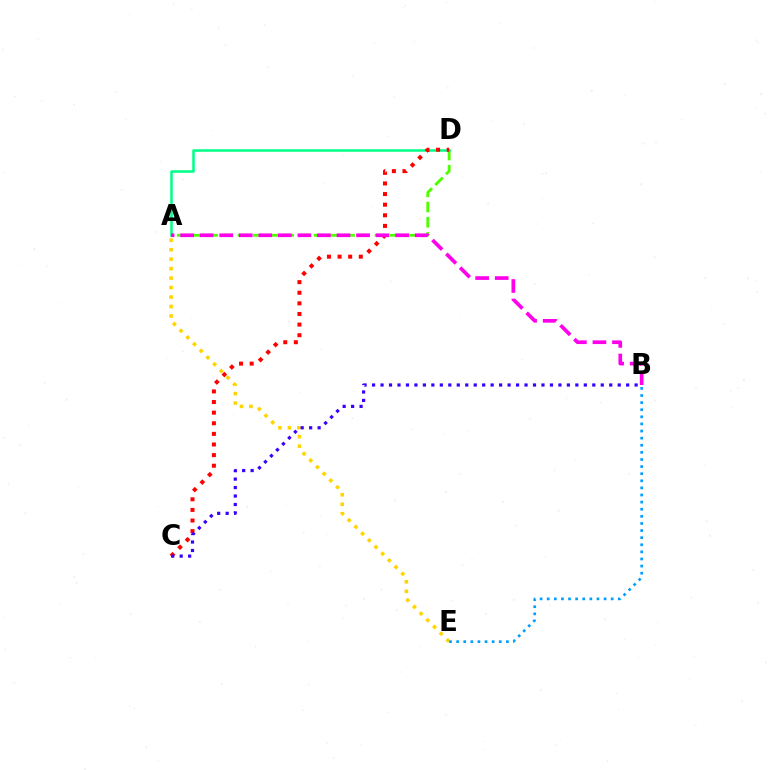{('A', 'E'): [{'color': '#ffd500', 'line_style': 'dotted', 'thickness': 2.57}], ('A', 'D'): [{'color': '#4fff00', 'line_style': 'dashed', 'thickness': 2.07}, {'color': '#00ff86', 'line_style': 'solid', 'thickness': 1.81}], ('C', 'D'): [{'color': '#ff0000', 'line_style': 'dotted', 'thickness': 2.88}], ('B', 'E'): [{'color': '#009eff', 'line_style': 'dotted', 'thickness': 1.93}], ('A', 'B'): [{'color': '#ff00ed', 'line_style': 'dashed', 'thickness': 2.66}], ('B', 'C'): [{'color': '#3700ff', 'line_style': 'dotted', 'thickness': 2.3}]}